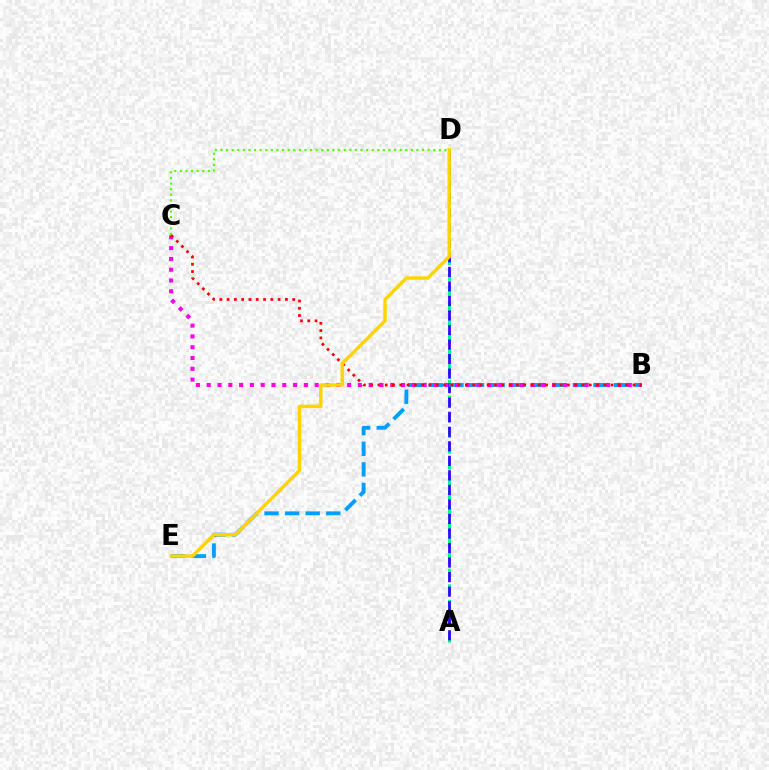{('C', 'D'): [{'color': '#4fff00', 'line_style': 'dotted', 'thickness': 1.52}], ('A', 'D'): [{'color': '#00ff86', 'line_style': 'dashed', 'thickness': 2.14}, {'color': '#3700ff', 'line_style': 'dashed', 'thickness': 1.97}], ('B', 'E'): [{'color': '#009eff', 'line_style': 'dashed', 'thickness': 2.8}], ('B', 'C'): [{'color': '#ff00ed', 'line_style': 'dotted', 'thickness': 2.93}, {'color': '#ff0000', 'line_style': 'dotted', 'thickness': 1.98}], ('D', 'E'): [{'color': '#ffd500', 'line_style': 'solid', 'thickness': 2.49}]}